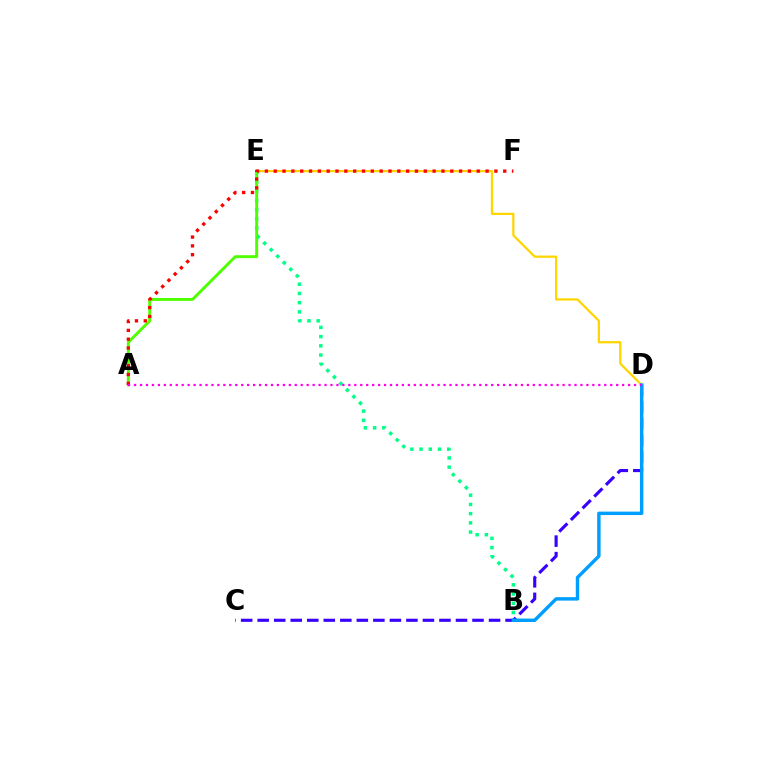{('D', 'E'): [{'color': '#ffd500', 'line_style': 'solid', 'thickness': 1.61}], ('B', 'E'): [{'color': '#00ff86', 'line_style': 'dotted', 'thickness': 2.51}], ('C', 'D'): [{'color': '#3700ff', 'line_style': 'dashed', 'thickness': 2.24}], ('A', 'E'): [{'color': '#4fff00', 'line_style': 'solid', 'thickness': 2.11}], ('A', 'F'): [{'color': '#ff0000', 'line_style': 'dotted', 'thickness': 2.4}], ('B', 'D'): [{'color': '#009eff', 'line_style': 'solid', 'thickness': 2.47}], ('A', 'D'): [{'color': '#ff00ed', 'line_style': 'dotted', 'thickness': 1.62}]}